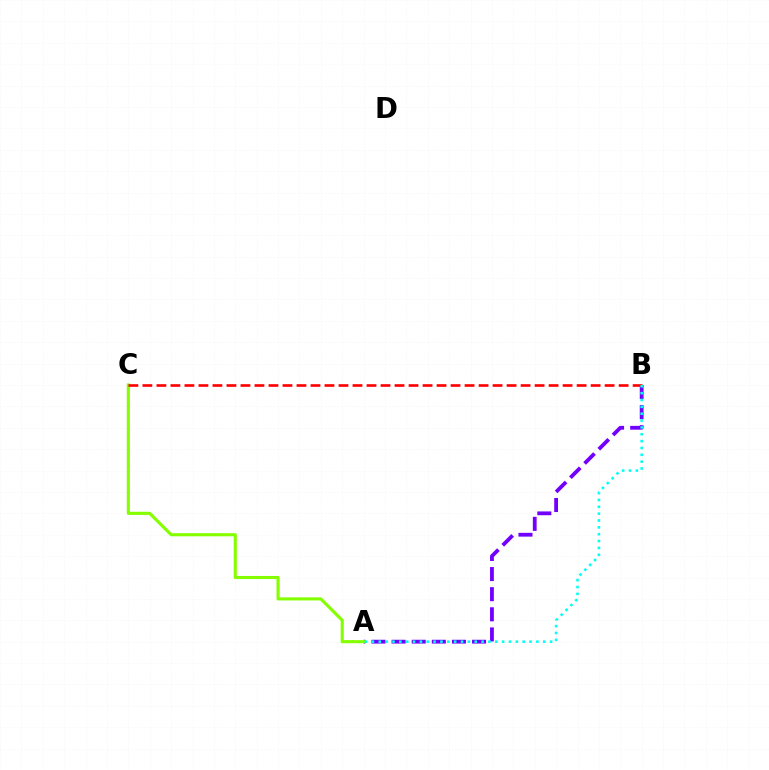{('A', 'B'): [{'color': '#7200ff', 'line_style': 'dashed', 'thickness': 2.73}, {'color': '#00fff6', 'line_style': 'dotted', 'thickness': 1.86}], ('A', 'C'): [{'color': '#84ff00', 'line_style': 'solid', 'thickness': 2.24}], ('B', 'C'): [{'color': '#ff0000', 'line_style': 'dashed', 'thickness': 1.9}]}